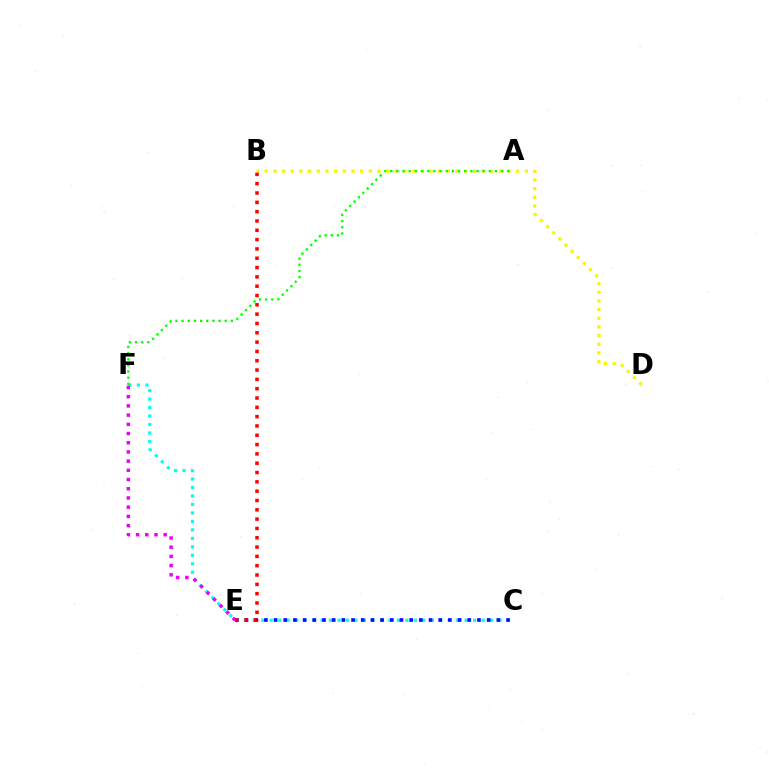{('C', 'F'): [{'color': '#00fff6', 'line_style': 'dotted', 'thickness': 2.3}], ('B', 'D'): [{'color': '#fcf500', 'line_style': 'dotted', 'thickness': 2.36}], ('E', 'F'): [{'color': '#ee00ff', 'line_style': 'dotted', 'thickness': 2.5}], ('C', 'E'): [{'color': '#0010ff', 'line_style': 'dotted', 'thickness': 2.63}], ('B', 'E'): [{'color': '#ff0000', 'line_style': 'dotted', 'thickness': 2.53}], ('A', 'F'): [{'color': '#08ff00', 'line_style': 'dotted', 'thickness': 1.67}]}